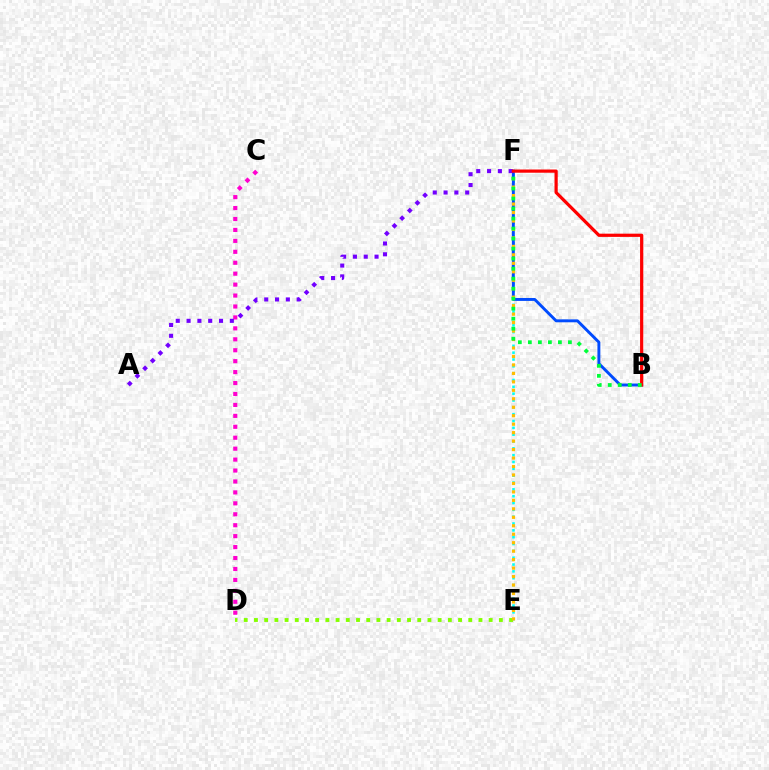{('E', 'F'): [{'color': '#00fff6', 'line_style': 'dotted', 'thickness': 1.86}, {'color': '#ffbd00', 'line_style': 'dotted', 'thickness': 2.3}], ('C', 'D'): [{'color': '#ff00cf', 'line_style': 'dotted', 'thickness': 2.97}], ('D', 'E'): [{'color': '#84ff00', 'line_style': 'dotted', 'thickness': 2.77}], ('B', 'F'): [{'color': '#004bff', 'line_style': 'solid', 'thickness': 2.1}, {'color': '#ff0000', 'line_style': 'solid', 'thickness': 2.31}, {'color': '#00ff39', 'line_style': 'dotted', 'thickness': 2.72}], ('A', 'F'): [{'color': '#7200ff', 'line_style': 'dotted', 'thickness': 2.94}]}